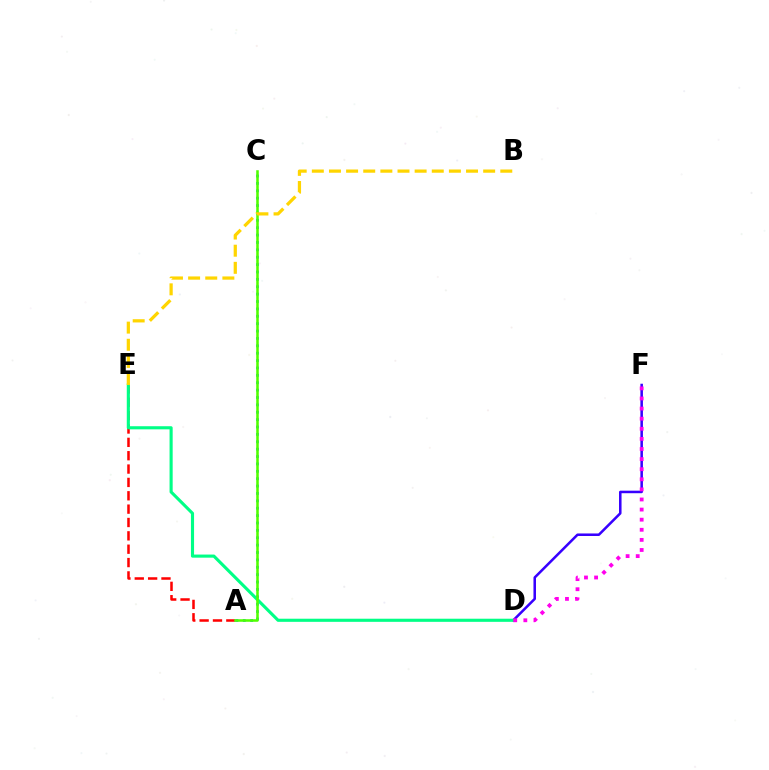{('D', 'F'): [{'color': '#3700ff', 'line_style': 'solid', 'thickness': 1.82}, {'color': '#ff00ed', 'line_style': 'dotted', 'thickness': 2.74}], ('A', 'E'): [{'color': '#ff0000', 'line_style': 'dashed', 'thickness': 1.81}], ('A', 'C'): [{'color': '#009eff', 'line_style': 'dotted', 'thickness': 2.01}, {'color': '#4fff00', 'line_style': 'solid', 'thickness': 1.84}], ('D', 'E'): [{'color': '#00ff86', 'line_style': 'solid', 'thickness': 2.24}], ('B', 'E'): [{'color': '#ffd500', 'line_style': 'dashed', 'thickness': 2.33}]}